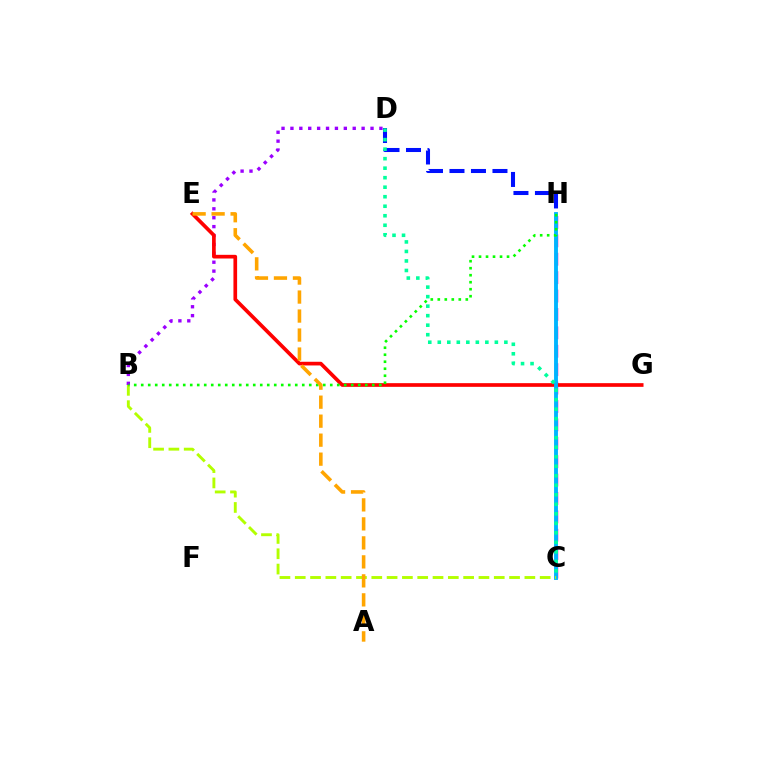{('C', 'H'): [{'color': '#ff00bd', 'line_style': 'dashed', 'thickness': 2.5}, {'color': '#00b5ff', 'line_style': 'solid', 'thickness': 2.78}], ('B', 'D'): [{'color': '#9b00ff', 'line_style': 'dotted', 'thickness': 2.42}], ('E', 'G'): [{'color': '#ff0000', 'line_style': 'solid', 'thickness': 2.65}], ('D', 'H'): [{'color': '#0010ff', 'line_style': 'dashed', 'thickness': 2.92}], ('B', 'C'): [{'color': '#b3ff00', 'line_style': 'dashed', 'thickness': 2.08}], ('B', 'H'): [{'color': '#08ff00', 'line_style': 'dotted', 'thickness': 1.9}], ('C', 'D'): [{'color': '#00ff9d', 'line_style': 'dotted', 'thickness': 2.58}], ('A', 'E'): [{'color': '#ffa500', 'line_style': 'dashed', 'thickness': 2.58}]}